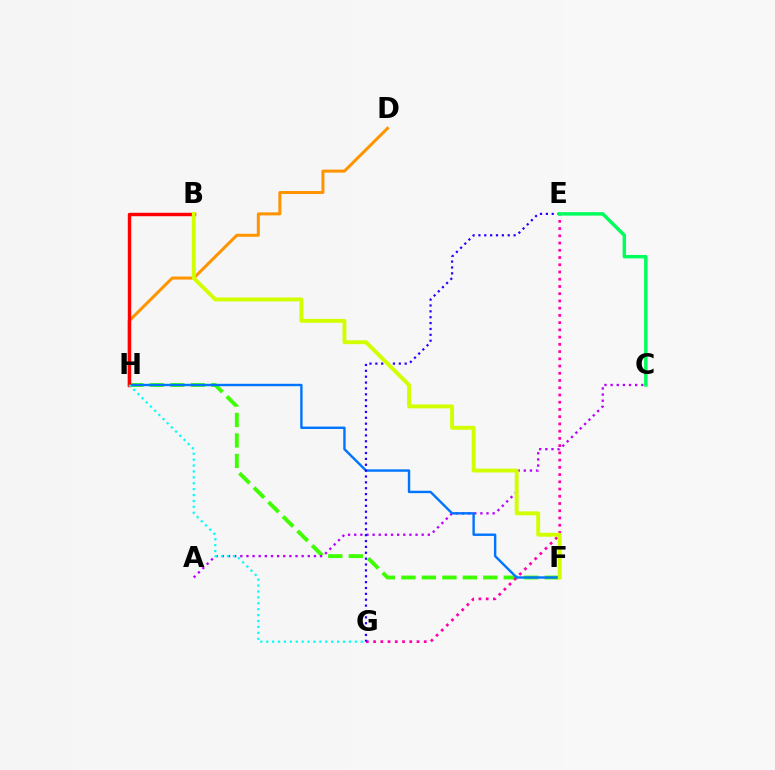{('F', 'H'): [{'color': '#3dff00', 'line_style': 'dashed', 'thickness': 2.78}, {'color': '#0074ff', 'line_style': 'solid', 'thickness': 1.73}], ('E', 'G'): [{'color': '#ff00ac', 'line_style': 'dotted', 'thickness': 1.97}, {'color': '#2500ff', 'line_style': 'dotted', 'thickness': 1.59}], ('D', 'H'): [{'color': '#ff9400', 'line_style': 'solid', 'thickness': 2.17}], ('A', 'C'): [{'color': '#b900ff', 'line_style': 'dotted', 'thickness': 1.67}], ('C', 'E'): [{'color': '#00ff5c', 'line_style': 'solid', 'thickness': 2.49}], ('B', 'H'): [{'color': '#ff0000', 'line_style': 'solid', 'thickness': 2.46}], ('B', 'F'): [{'color': '#d1ff00', 'line_style': 'solid', 'thickness': 2.81}], ('G', 'H'): [{'color': '#00fff6', 'line_style': 'dotted', 'thickness': 1.6}]}